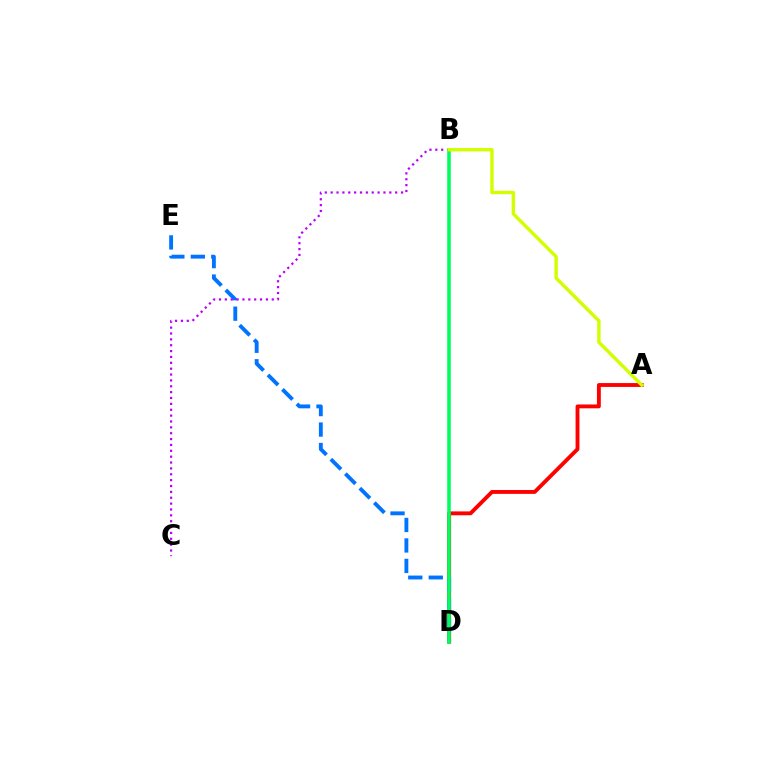{('A', 'D'): [{'color': '#ff0000', 'line_style': 'solid', 'thickness': 2.78}], ('D', 'E'): [{'color': '#0074ff', 'line_style': 'dashed', 'thickness': 2.78}], ('B', 'C'): [{'color': '#b900ff', 'line_style': 'dotted', 'thickness': 1.59}], ('B', 'D'): [{'color': '#00ff5c', 'line_style': 'solid', 'thickness': 2.55}], ('A', 'B'): [{'color': '#d1ff00', 'line_style': 'solid', 'thickness': 2.46}]}